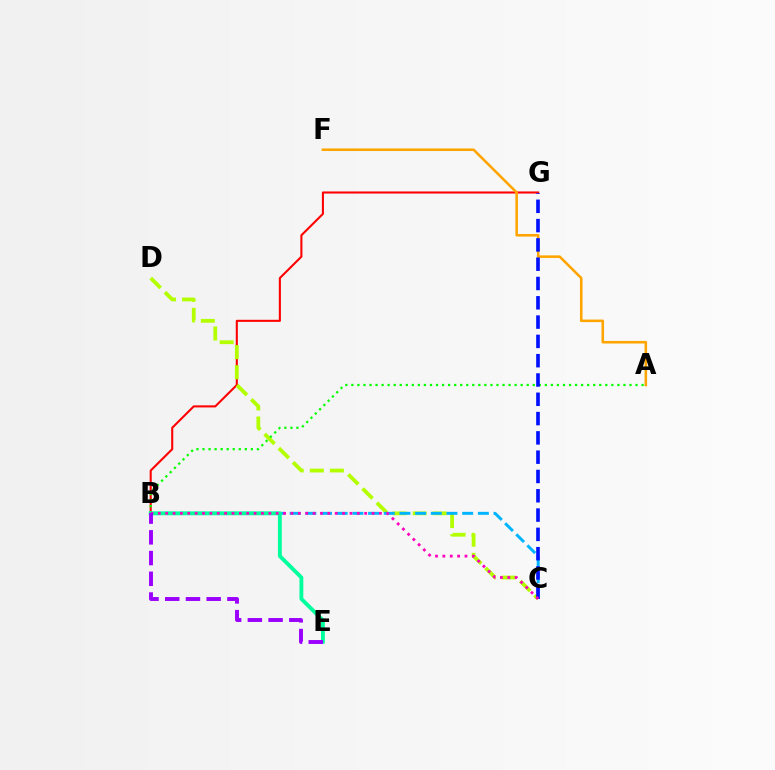{('B', 'G'): [{'color': '#ff0000', 'line_style': 'solid', 'thickness': 1.5}], ('C', 'D'): [{'color': '#b3ff00', 'line_style': 'dashed', 'thickness': 2.73}], ('B', 'C'): [{'color': '#00b5ff', 'line_style': 'dashed', 'thickness': 2.13}, {'color': '#ff00bd', 'line_style': 'dotted', 'thickness': 2.0}], ('A', 'F'): [{'color': '#ffa500', 'line_style': 'solid', 'thickness': 1.84}], ('A', 'B'): [{'color': '#08ff00', 'line_style': 'dotted', 'thickness': 1.64}], ('C', 'G'): [{'color': '#0010ff', 'line_style': 'dashed', 'thickness': 2.62}], ('B', 'E'): [{'color': '#00ff9d', 'line_style': 'solid', 'thickness': 2.78}, {'color': '#9b00ff', 'line_style': 'dashed', 'thickness': 2.82}]}